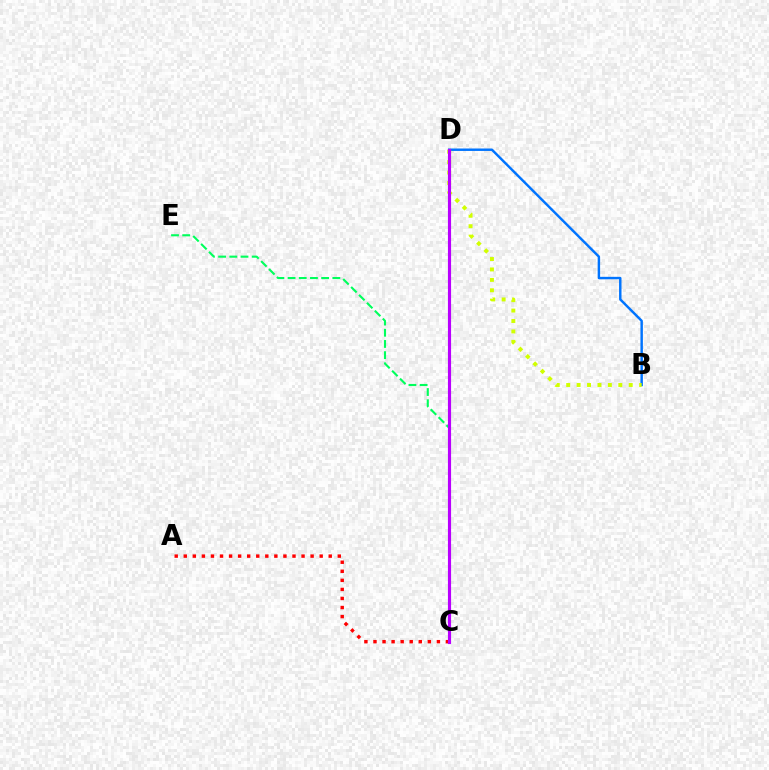{('B', 'D'): [{'color': '#0074ff', 'line_style': 'solid', 'thickness': 1.76}, {'color': '#d1ff00', 'line_style': 'dotted', 'thickness': 2.83}], ('A', 'C'): [{'color': '#ff0000', 'line_style': 'dotted', 'thickness': 2.46}], ('C', 'E'): [{'color': '#00ff5c', 'line_style': 'dashed', 'thickness': 1.52}], ('C', 'D'): [{'color': '#b900ff', 'line_style': 'solid', 'thickness': 2.26}]}